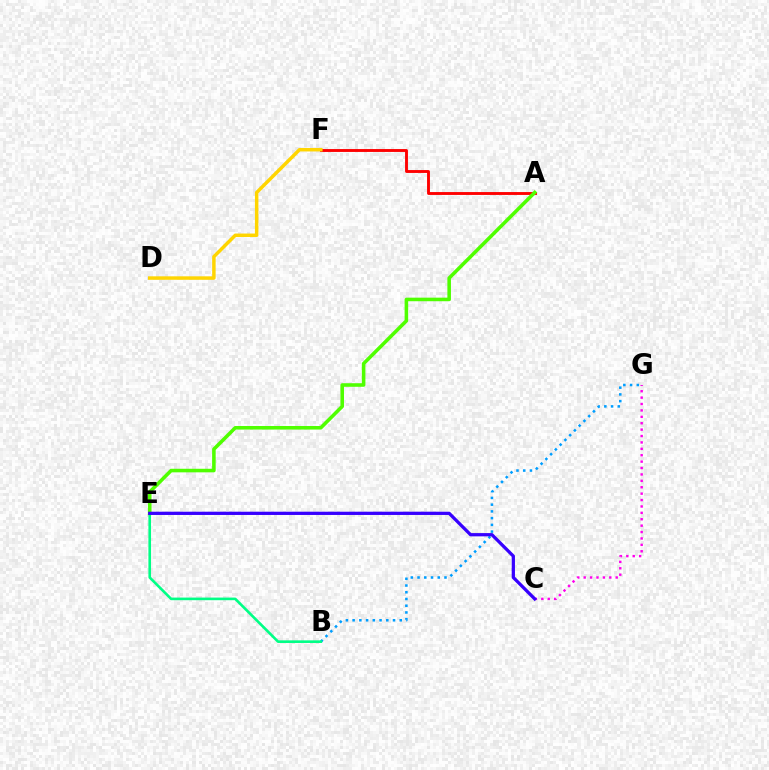{('A', 'F'): [{'color': '#ff0000', 'line_style': 'solid', 'thickness': 2.08}], ('B', 'G'): [{'color': '#009eff', 'line_style': 'dotted', 'thickness': 1.83}], ('B', 'E'): [{'color': '#00ff86', 'line_style': 'solid', 'thickness': 1.89}], ('A', 'E'): [{'color': '#4fff00', 'line_style': 'solid', 'thickness': 2.57}], ('C', 'G'): [{'color': '#ff00ed', 'line_style': 'dotted', 'thickness': 1.74}], ('C', 'E'): [{'color': '#3700ff', 'line_style': 'solid', 'thickness': 2.35}], ('D', 'F'): [{'color': '#ffd500', 'line_style': 'solid', 'thickness': 2.5}]}